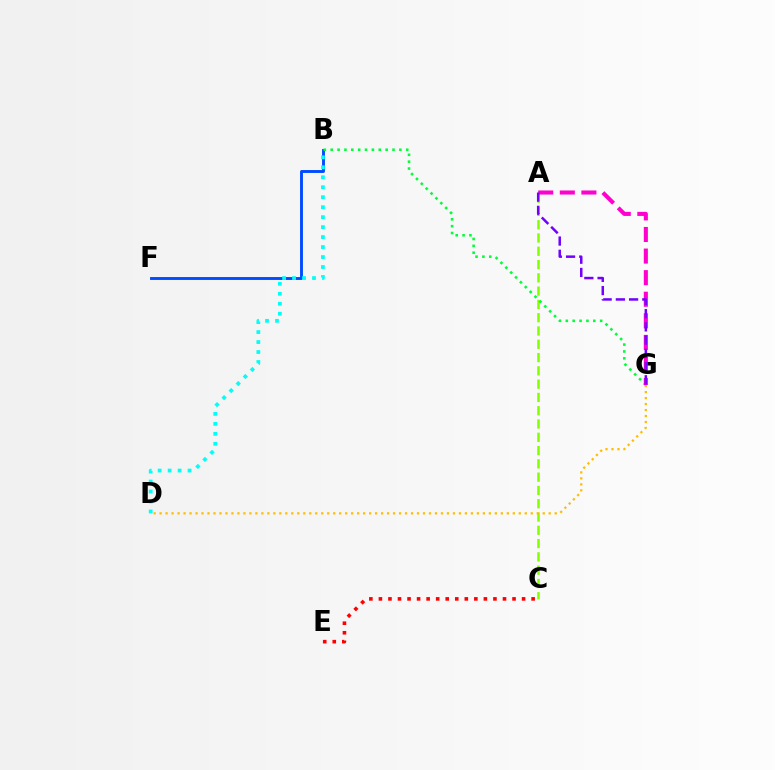{('B', 'F'): [{'color': '#004bff', 'line_style': 'solid', 'thickness': 2.08}], ('A', 'C'): [{'color': '#84ff00', 'line_style': 'dashed', 'thickness': 1.8}], ('D', 'G'): [{'color': '#ffbd00', 'line_style': 'dotted', 'thickness': 1.63}], ('B', 'D'): [{'color': '#00fff6', 'line_style': 'dotted', 'thickness': 2.71}], ('B', 'G'): [{'color': '#00ff39', 'line_style': 'dotted', 'thickness': 1.87}], ('A', 'G'): [{'color': '#ff00cf', 'line_style': 'dashed', 'thickness': 2.93}, {'color': '#7200ff', 'line_style': 'dashed', 'thickness': 1.8}], ('C', 'E'): [{'color': '#ff0000', 'line_style': 'dotted', 'thickness': 2.59}]}